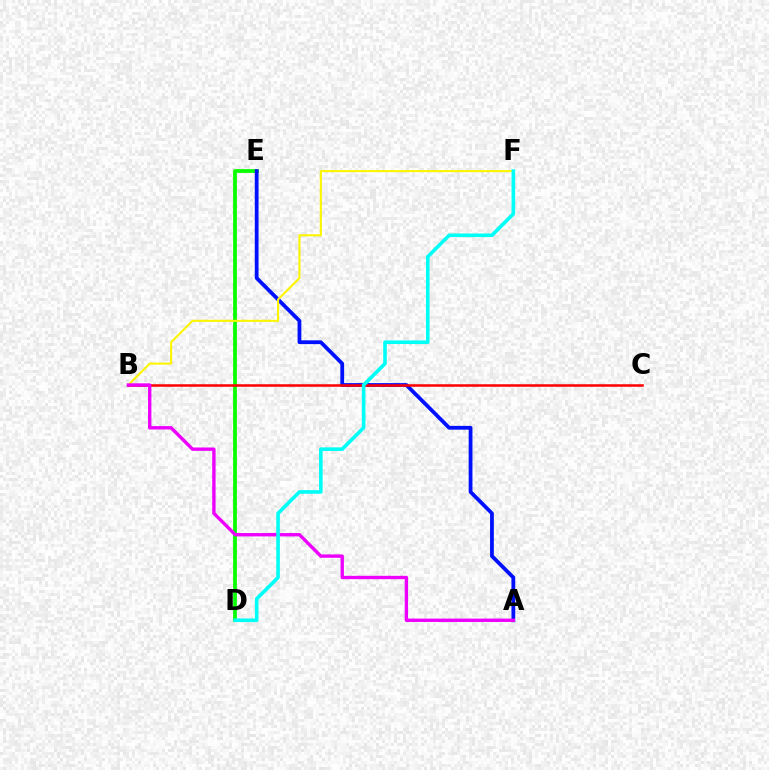{('D', 'E'): [{'color': '#08ff00', 'line_style': 'solid', 'thickness': 2.69}], ('A', 'E'): [{'color': '#0010ff', 'line_style': 'solid', 'thickness': 2.73}], ('B', 'F'): [{'color': '#fcf500', 'line_style': 'solid', 'thickness': 1.51}], ('B', 'C'): [{'color': '#ff0000', 'line_style': 'solid', 'thickness': 1.82}], ('A', 'B'): [{'color': '#ee00ff', 'line_style': 'solid', 'thickness': 2.42}], ('D', 'F'): [{'color': '#00fff6', 'line_style': 'solid', 'thickness': 2.6}]}